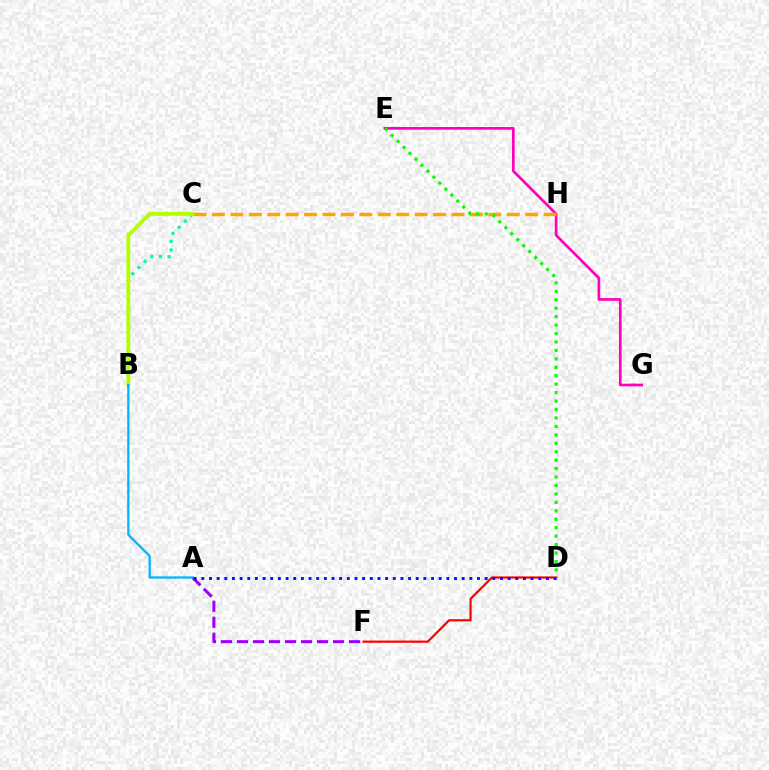{('E', 'G'): [{'color': '#ff00bd', 'line_style': 'solid', 'thickness': 1.93}], ('A', 'F'): [{'color': '#9b00ff', 'line_style': 'dashed', 'thickness': 2.17}], ('D', 'F'): [{'color': '#ff0000', 'line_style': 'solid', 'thickness': 1.59}], ('B', 'C'): [{'color': '#00ff9d', 'line_style': 'dotted', 'thickness': 2.36}, {'color': '#b3ff00', 'line_style': 'solid', 'thickness': 2.74}], ('C', 'H'): [{'color': '#ffa500', 'line_style': 'dashed', 'thickness': 2.5}], ('D', 'E'): [{'color': '#08ff00', 'line_style': 'dotted', 'thickness': 2.29}], ('A', 'B'): [{'color': '#00b5ff', 'line_style': 'solid', 'thickness': 1.62}], ('A', 'D'): [{'color': '#0010ff', 'line_style': 'dotted', 'thickness': 2.08}]}